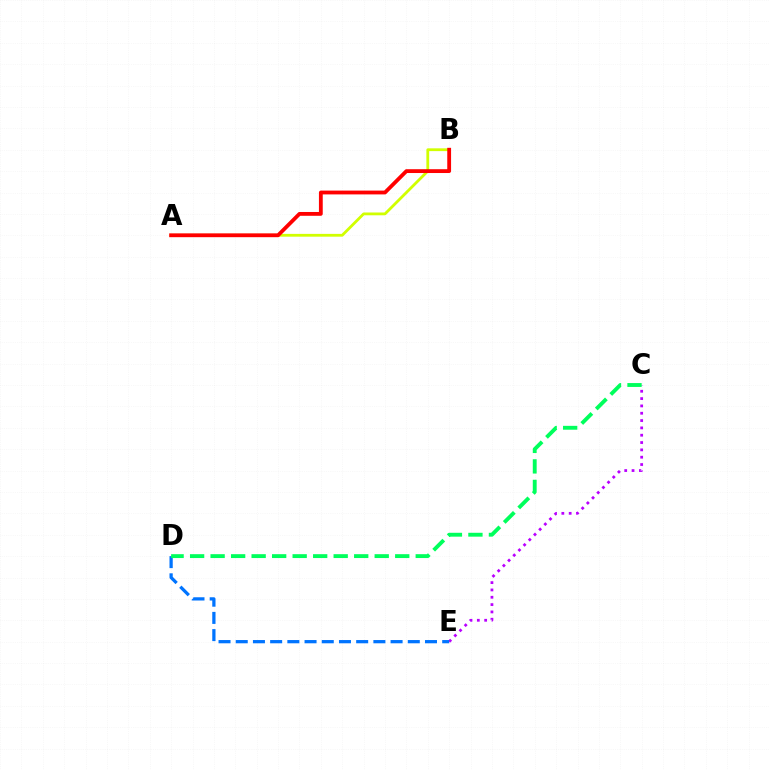{('A', 'B'): [{'color': '#d1ff00', 'line_style': 'solid', 'thickness': 2.01}, {'color': '#ff0000', 'line_style': 'solid', 'thickness': 2.75}], ('C', 'E'): [{'color': '#b900ff', 'line_style': 'dotted', 'thickness': 1.99}], ('D', 'E'): [{'color': '#0074ff', 'line_style': 'dashed', 'thickness': 2.34}], ('C', 'D'): [{'color': '#00ff5c', 'line_style': 'dashed', 'thickness': 2.79}]}